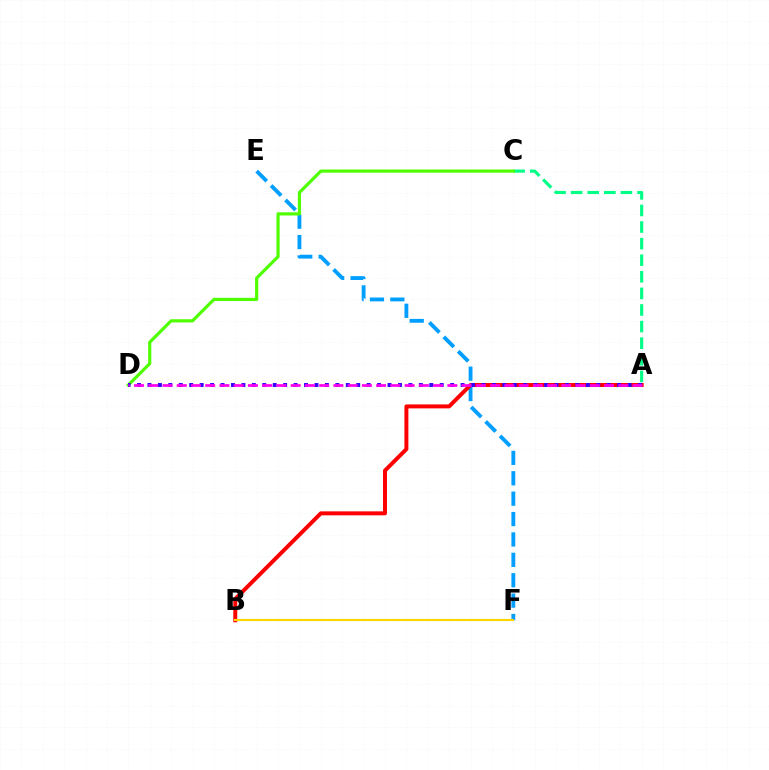{('E', 'F'): [{'color': '#009eff', 'line_style': 'dashed', 'thickness': 2.77}], ('A', 'C'): [{'color': '#00ff86', 'line_style': 'dashed', 'thickness': 2.25}], ('C', 'D'): [{'color': '#4fff00', 'line_style': 'solid', 'thickness': 2.29}], ('A', 'B'): [{'color': '#ff0000', 'line_style': 'solid', 'thickness': 2.85}], ('A', 'D'): [{'color': '#3700ff', 'line_style': 'dotted', 'thickness': 2.84}, {'color': '#ff00ed', 'line_style': 'dashed', 'thickness': 1.94}], ('B', 'F'): [{'color': '#ffd500', 'line_style': 'solid', 'thickness': 1.55}]}